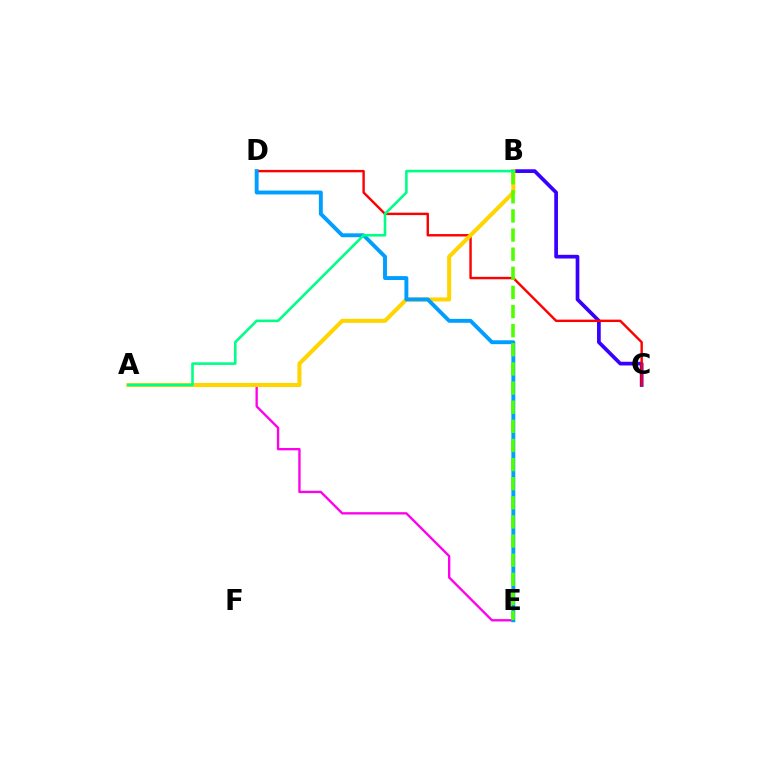{('B', 'C'): [{'color': '#3700ff', 'line_style': 'solid', 'thickness': 2.66}], ('C', 'D'): [{'color': '#ff0000', 'line_style': 'solid', 'thickness': 1.74}], ('A', 'E'): [{'color': '#ff00ed', 'line_style': 'solid', 'thickness': 1.68}], ('A', 'B'): [{'color': '#ffd500', 'line_style': 'solid', 'thickness': 2.91}, {'color': '#00ff86', 'line_style': 'solid', 'thickness': 1.87}], ('D', 'E'): [{'color': '#009eff', 'line_style': 'solid', 'thickness': 2.81}], ('B', 'E'): [{'color': '#4fff00', 'line_style': 'dashed', 'thickness': 2.6}]}